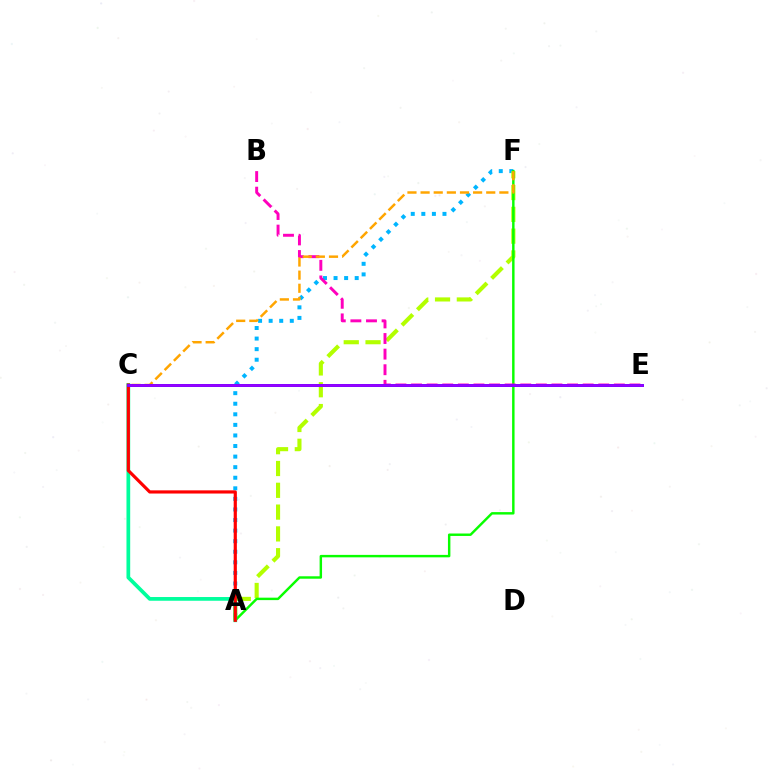{('A', 'F'): [{'color': '#00b5ff', 'line_style': 'dotted', 'thickness': 2.87}, {'color': '#b3ff00', 'line_style': 'dashed', 'thickness': 2.96}, {'color': '#08ff00', 'line_style': 'solid', 'thickness': 1.76}], ('A', 'C'): [{'color': '#00ff9d', 'line_style': 'solid', 'thickness': 2.68}, {'color': '#ff0000', 'line_style': 'solid', 'thickness': 2.29}], ('B', 'E'): [{'color': '#ff00bd', 'line_style': 'dashed', 'thickness': 2.12}], ('C', 'F'): [{'color': '#ffa500', 'line_style': 'dashed', 'thickness': 1.78}], ('C', 'E'): [{'color': '#0010ff', 'line_style': 'solid', 'thickness': 2.06}, {'color': '#9b00ff', 'line_style': 'solid', 'thickness': 1.93}]}